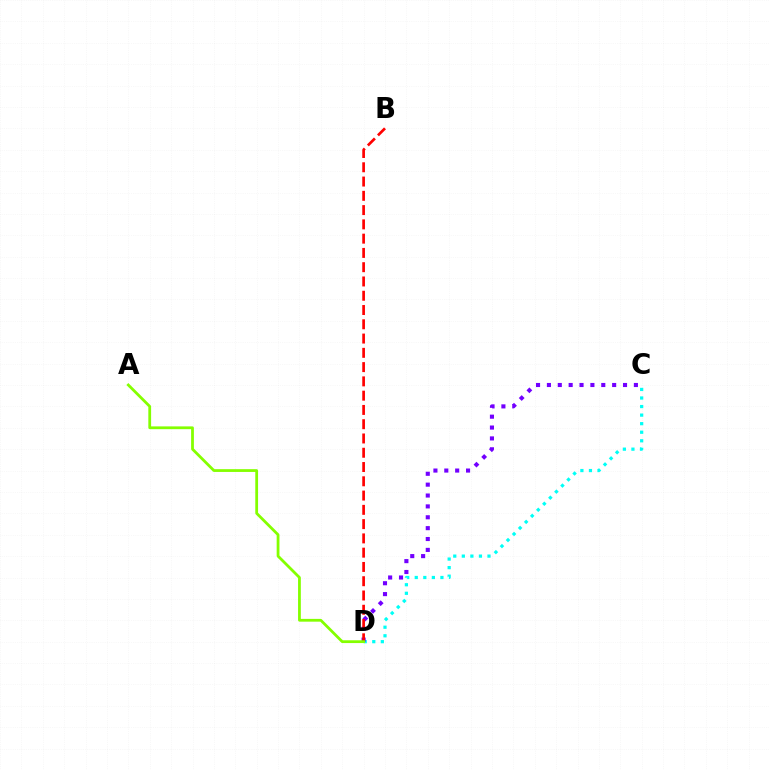{('C', 'D'): [{'color': '#00fff6', 'line_style': 'dotted', 'thickness': 2.32}, {'color': '#7200ff', 'line_style': 'dotted', 'thickness': 2.95}], ('B', 'D'): [{'color': '#ff0000', 'line_style': 'dashed', 'thickness': 1.94}], ('A', 'D'): [{'color': '#84ff00', 'line_style': 'solid', 'thickness': 2.0}]}